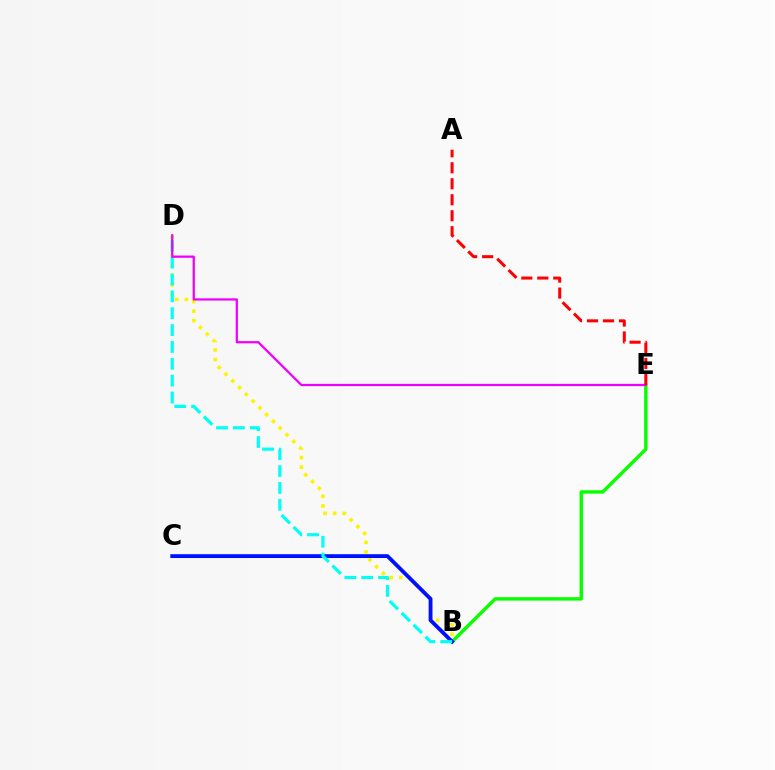{('B', 'D'): [{'color': '#fcf500', 'line_style': 'dotted', 'thickness': 2.6}, {'color': '#00fff6', 'line_style': 'dashed', 'thickness': 2.29}], ('B', 'E'): [{'color': '#08ff00', 'line_style': 'solid', 'thickness': 2.45}], ('B', 'C'): [{'color': '#0010ff', 'line_style': 'solid', 'thickness': 2.75}], ('D', 'E'): [{'color': '#ee00ff', 'line_style': 'solid', 'thickness': 1.62}], ('A', 'E'): [{'color': '#ff0000', 'line_style': 'dashed', 'thickness': 2.17}]}